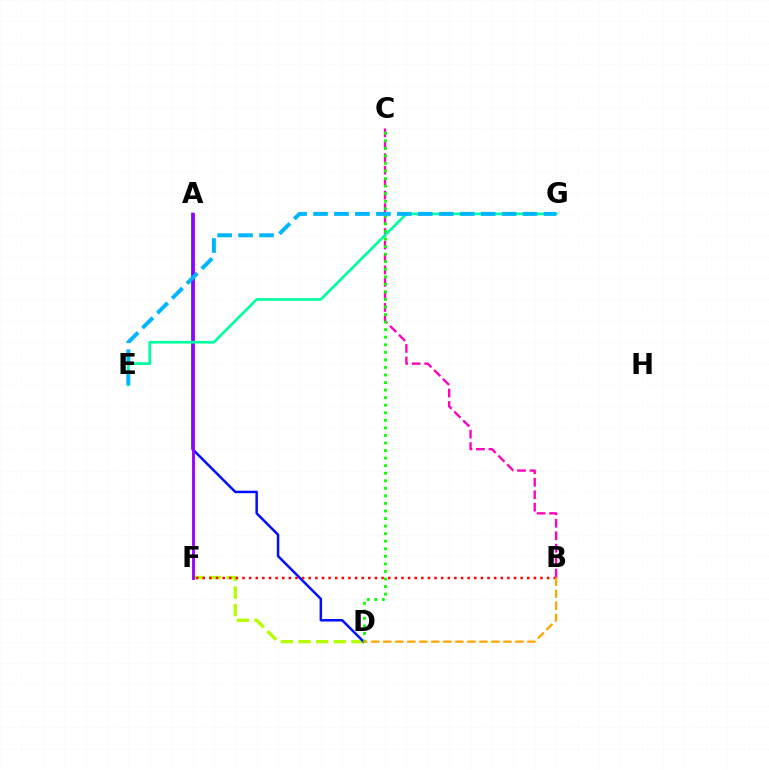{('D', 'F'): [{'color': '#b3ff00', 'line_style': 'dashed', 'thickness': 2.4}], ('A', 'D'): [{'color': '#0010ff', 'line_style': 'solid', 'thickness': 1.8}], ('A', 'F'): [{'color': '#9b00ff', 'line_style': 'solid', 'thickness': 2.06}], ('B', 'F'): [{'color': '#ff0000', 'line_style': 'dotted', 'thickness': 1.8}], ('B', 'C'): [{'color': '#ff00bd', 'line_style': 'dashed', 'thickness': 1.69}], ('C', 'D'): [{'color': '#08ff00', 'line_style': 'dotted', 'thickness': 2.05}], ('E', 'G'): [{'color': '#00ff9d', 'line_style': 'solid', 'thickness': 1.95}, {'color': '#00b5ff', 'line_style': 'dashed', 'thickness': 2.85}], ('B', 'D'): [{'color': '#ffa500', 'line_style': 'dashed', 'thickness': 1.63}]}